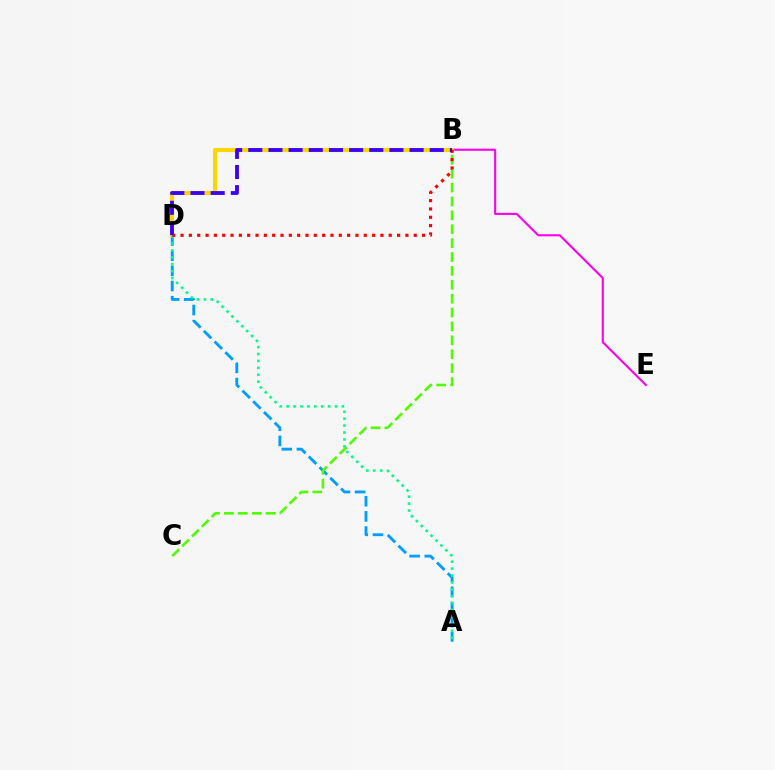{('B', 'E'): [{'color': '#ff00ed', 'line_style': 'solid', 'thickness': 1.51}], ('A', 'D'): [{'color': '#009eff', 'line_style': 'dashed', 'thickness': 2.06}, {'color': '#00ff86', 'line_style': 'dotted', 'thickness': 1.88}], ('B', 'D'): [{'color': '#ffd500', 'line_style': 'solid', 'thickness': 2.95}, {'color': '#ff0000', 'line_style': 'dotted', 'thickness': 2.26}, {'color': '#3700ff', 'line_style': 'dashed', 'thickness': 2.74}], ('B', 'C'): [{'color': '#4fff00', 'line_style': 'dashed', 'thickness': 1.89}]}